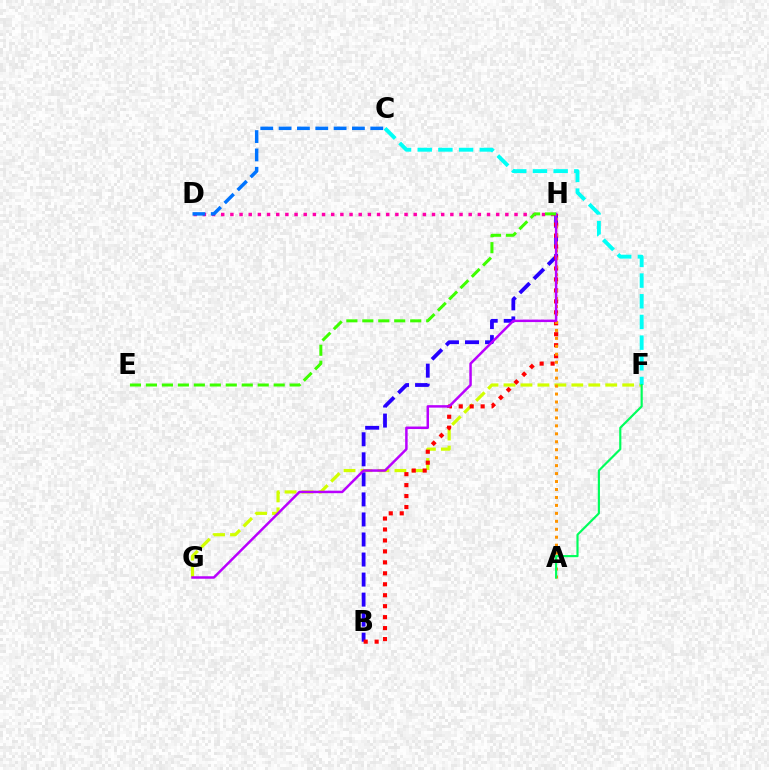{('F', 'G'): [{'color': '#d1ff00', 'line_style': 'dashed', 'thickness': 2.3}], ('D', 'H'): [{'color': '#ff00ac', 'line_style': 'dotted', 'thickness': 2.49}], ('B', 'H'): [{'color': '#2500ff', 'line_style': 'dashed', 'thickness': 2.72}, {'color': '#ff0000', 'line_style': 'dotted', 'thickness': 2.98}], ('C', 'F'): [{'color': '#00fff6', 'line_style': 'dashed', 'thickness': 2.81}], ('A', 'H'): [{'color': '#ff9400', 'line_style': 'dotted', 'thickness': 2.16}], ('G', 'H'): [{'color': '#b900ff', 'line_style': 'solid', 'thickness': 1.79}], ('E', 'H'): [{'color': '#3dff00', 'line_style': 'dashed', 'thickness': 2.17}], ('A', 'F'): [{'color': '#00ff5c', 'line_style': 'solid', 'thickness': 1.56}], ('C', 'D'): [{'color': '#0074ff', 'line_style': 'dashed', 'thickness': 2.49}]}